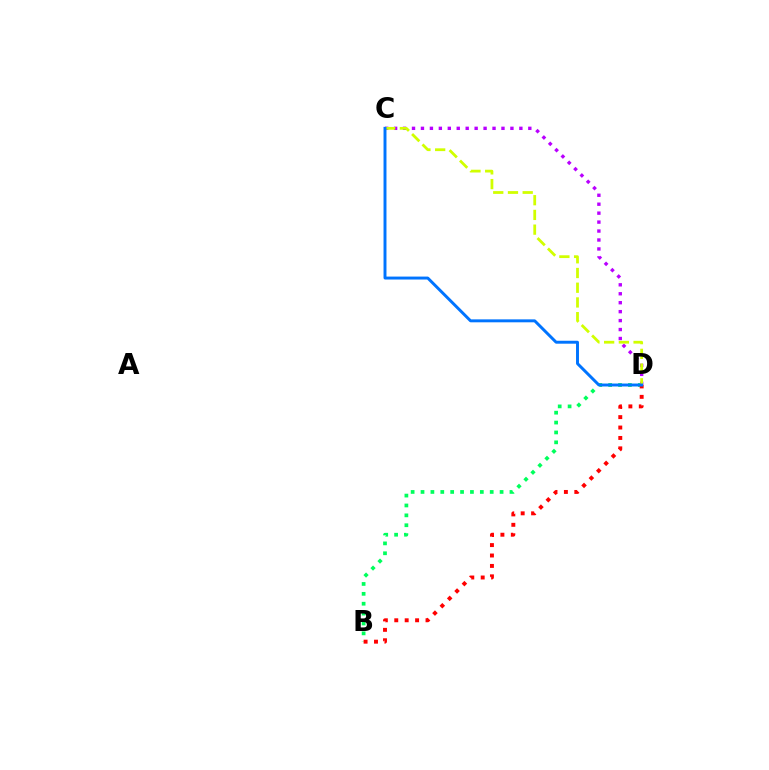{('B', 'D'): [{'color': '#00ff5c', 'line_style': 'dotted', 'thickness': 2.69}, {'color': '#ff0000', 'line_style': 'dotted', 'thickness': 2.83}], ('C', 'D'): [{'color': '#b900ff', 'line_style': 'dotted', 'thickness': 2.43}, {'color': '#d1ff00', 'line_style': 'dashed', 'thickness': 2.0}, {'color': '#0074ff', 'line_style': 'solid', 'thickness': 2.12}]}